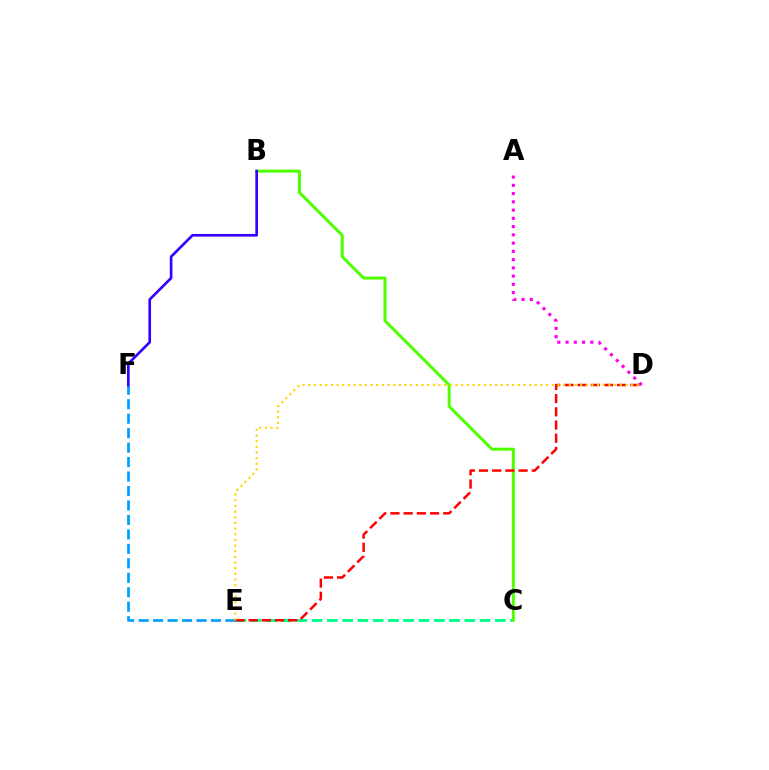{('C', 'E'): [{'color': '#00ff86', 'line_style': 'dashed', 'thickness': 2.07}], ('B', 'C'): [{'color': '#4fff00', 'line_style': 'solid', 'thickness': 2.14}], ('E', 'F'): [{'color': '#009eff', 'line_style': 'dashed', 'thickness': 1.97}], ('D', 'E'): [{'color': '#ff0000', 'line_style': 'dashed', 'thickness': 1.79}, {'color': '#ffd500', 'line_style': 'dotted', 'thickness': 1.54}], ('A', 'D'): [{'color': '#ff00ed', 'line_style': 'dotted', 'thickness': 2.24}], ('B', 'F'): [{'color': '#3700ff', 'line_style': 'solid', 'thickness': 1.91}]}